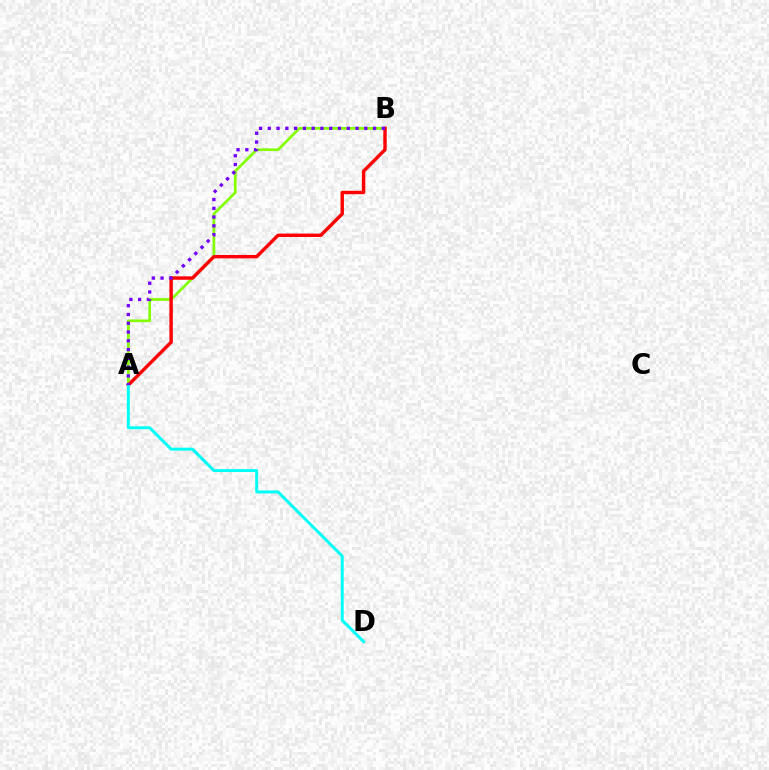{('A', 'B'): [{'color': '#84ff00', 'line_style': 'solid', 'thickness': 1.96}, {'color': '#ff0000', 'line_style': 'solid', 'thickness': 2.45}, {'color': '#7200ff', 'line_style': 'dotted', 'thickness': 2.38}], ('A', 'D'): [{'color': '#00fff6', 'line_style': 'solid', 'thickness': 2.13}]}